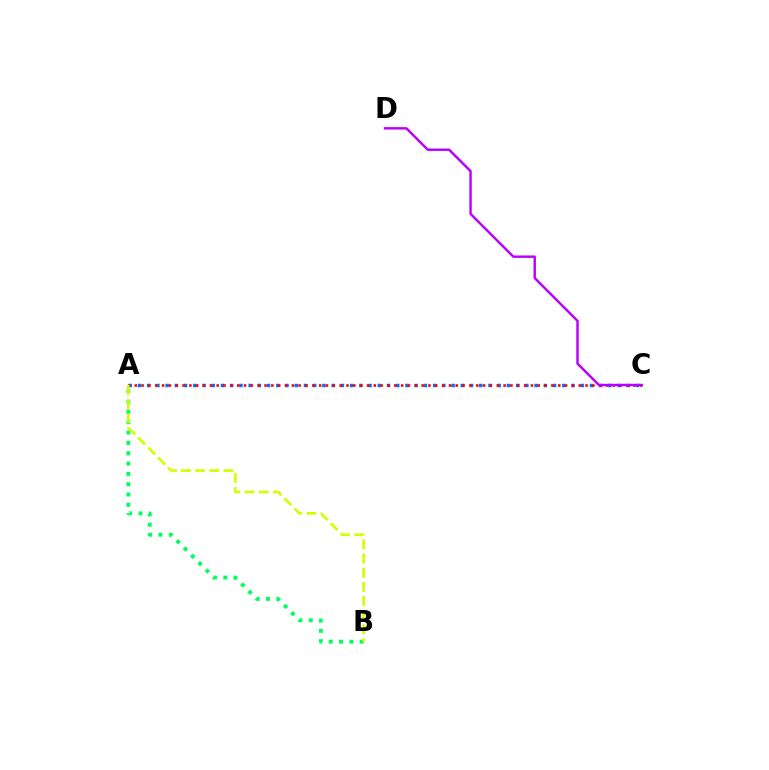{('A', 'C'): [{'color': '#0074ff', 'line_style': 'dotted', 'thickness': 2.51}, {'color': '#ff0000', 'line_style': 'dotted', 'thickness': 1.86}], ('A', 'B'): [{'color': '#00ff5c', 'line_style': 'dotted', 'thickness': 2.8}, {'color': '#d1ff00', 'line_style': 'dashed', 'thickness': 1.92}], ('C', 'D'): [{'color': '#b900ff', 'line_style': 'solid', 'thickness': 1.75}]}